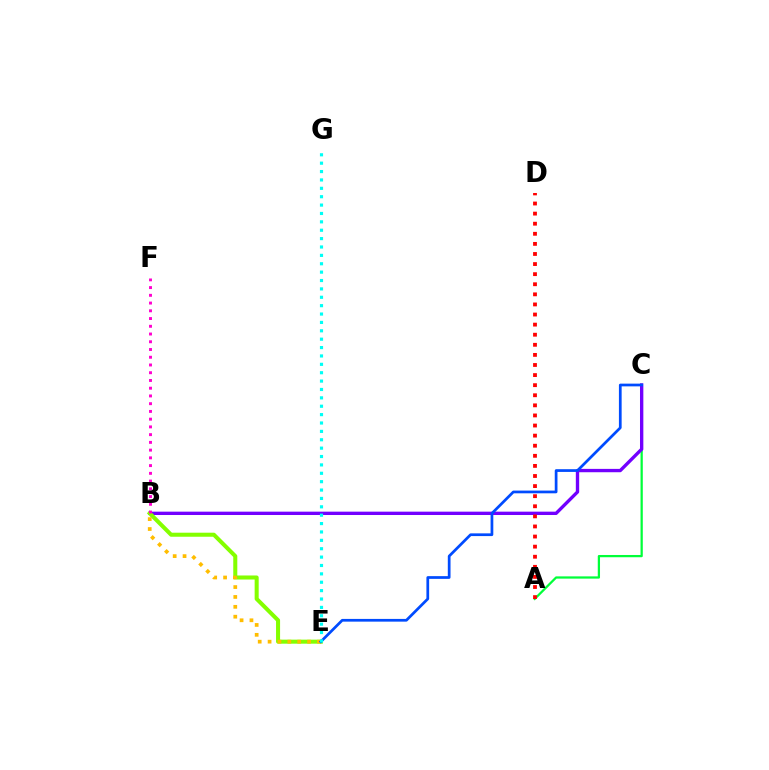{('A', 'C'): [{'color': '#00ff39', 'line_style': 'solid', 'thickness': 1.62}], ('B', 'C'): [{'color': '#7200ff', 'line_style': 'solid', 'thickness': 2.41}], ('B', 'E'): [{'color': '#84ff00', 'line_style': 'solid', 'thickness': 2.91}, {'color': '#ffbd00', 'line_style': 'dotted', 'thickness': 2.68}], ('A', 'D'): [{'color': '#ff0000', 'line_style': 'dotted', 'thickness': 2.74}], ('B', 'F'): [{'color': '#ff00cf', 'line_style': 'dotted', 'thickness': 2.1}], ('C', 'E'): [{'color': '#004bff', 'line_style': 'solid', 'thickness': 1.96}], ('E', 'G'): [{'color': '#00fff6', 'line_style': 'dotted', 'thickness': 2.28}]}